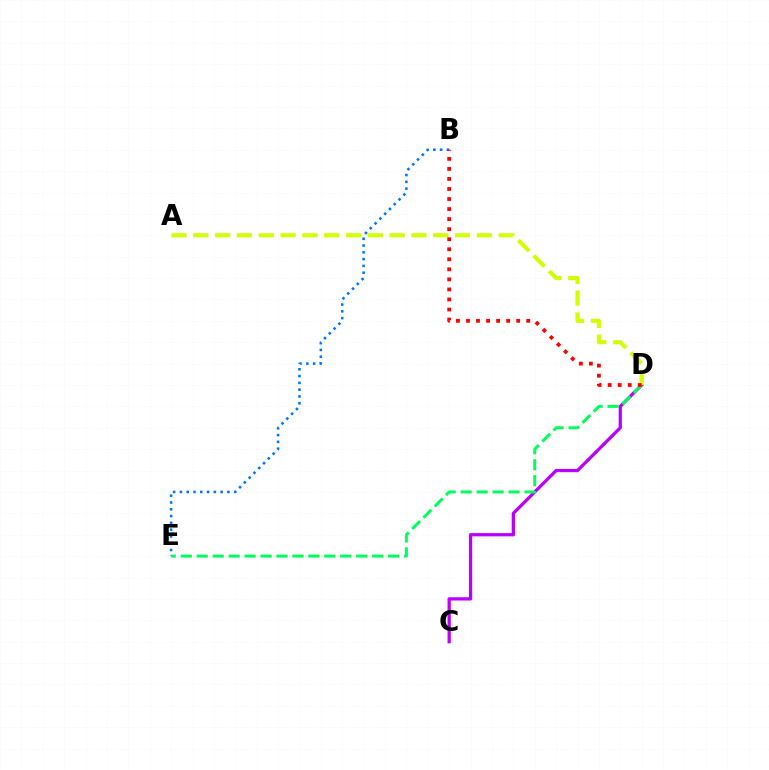{('B', 'E'): [{'color': '#0074ff', 'line_style': 'dotted', 'thickness': 1.84}], ('C', 'D'): [{'color': '#b900ff', 'line_style': 'solid', 'thickness': 2.35}], ('D', 'E'): [{'color': '#00ff5c', 'line_style': 'dashed', 'thickness': 2.17}], ('A', 'D'): [{'color': '#d1ff00', 'line_style': 'dashed', 'thickness': 2.96}], ('B', 'D'): [{'color': '#ff0000', 'line_style': 'dotted', 'thickness': 2.73}]}